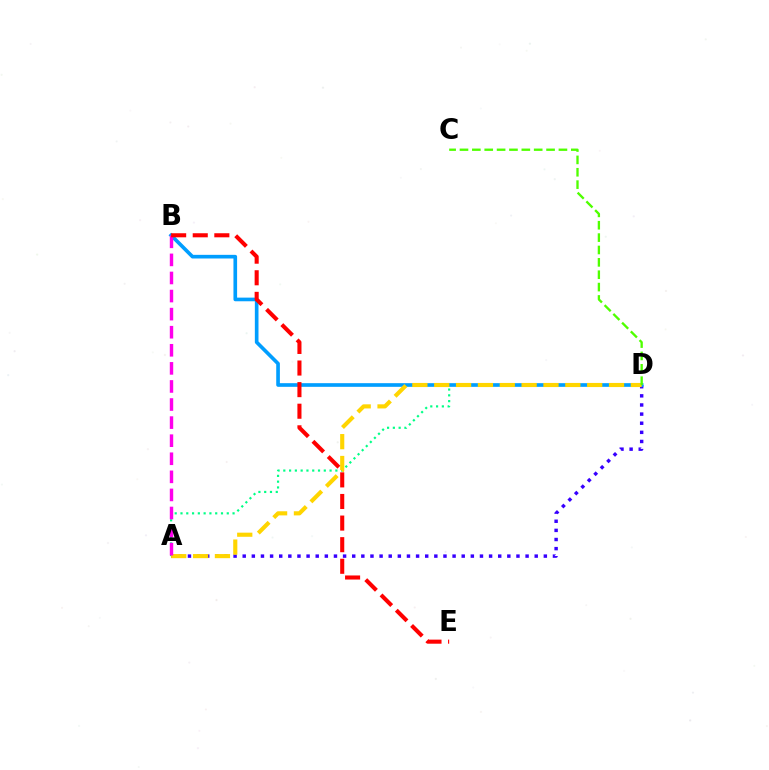{('A', 'D'): [{'color': '#00ff86', 'line_style': 'dotted', 'thickness': 1.57}, {'color': '#3700ff', 'line_style': 'dotted', 'thickness': 2.48}, {'color': '#ffd500', 'line_style': 'dashed', 'thickness': 2.97}], ('B', 'D'): [{'color': '#009eff', 'line_style': 'solid', 'thickness': 2.63}], ('A', 'B'): [{'color': '#ff00ed', 'line_style': 'dashed', 'thickness': 2.46}], ('C', 'D'): [{'color': '#4fff00', 'line_style': 'dashed', 'thickness': 1.68}], ('B', 'E'): [{'color': '#ff0000', 'line_style': 'dashed', 'thickness': 2.93}]}